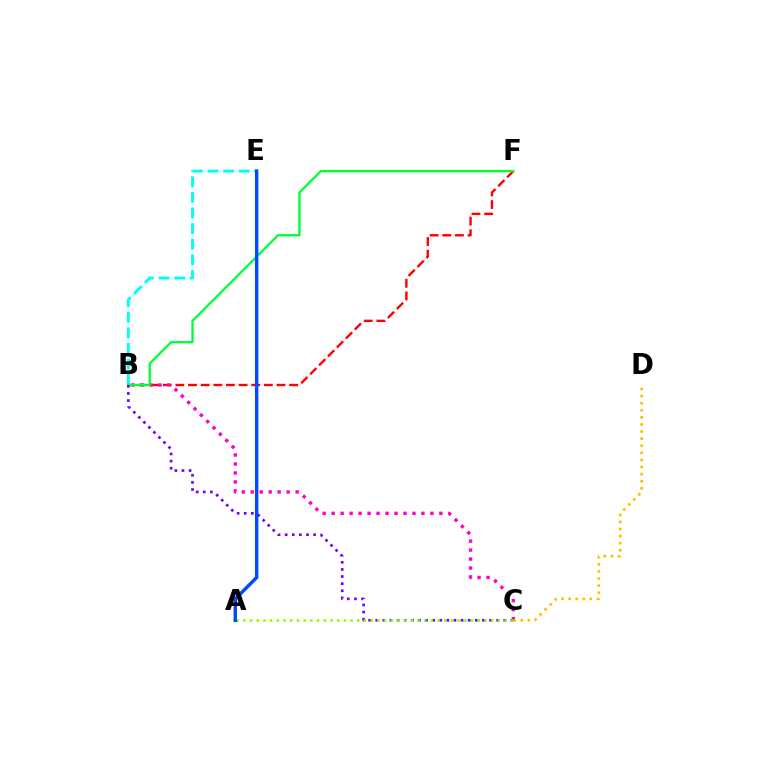{('B', 'F'): [{'color': '#ff0000', 'line_style': 'dashed', 'thickness': 1.72}, {'color': '#00ff39', 'line_style': 'solid', 'thickness': 1.68}], ('B', 'C'): [{'color': '#ff00cf', 'line_style': 'dotted', 'thickness': 2.44}, {'color': '#7200ff', 'line_style': 'dotted', 'thickness': 1.93}], ('B', 'E'): [{'color': '#00fff6', 'line_style': 'dashed', 'thickness': 2.12}], ('C', 'D'): [{'color': '#ffbd00', 'line_style': 'dotted', 'thickness': 1.93}], ('A', 'C'): [{'color': '#84ff00', 'line_style': 'dotted', 'thickness': 1.82}], ('A', 'E'): [{'color': '#004bff', 'line_style': 'solid', 'thickness': 2.47}]}